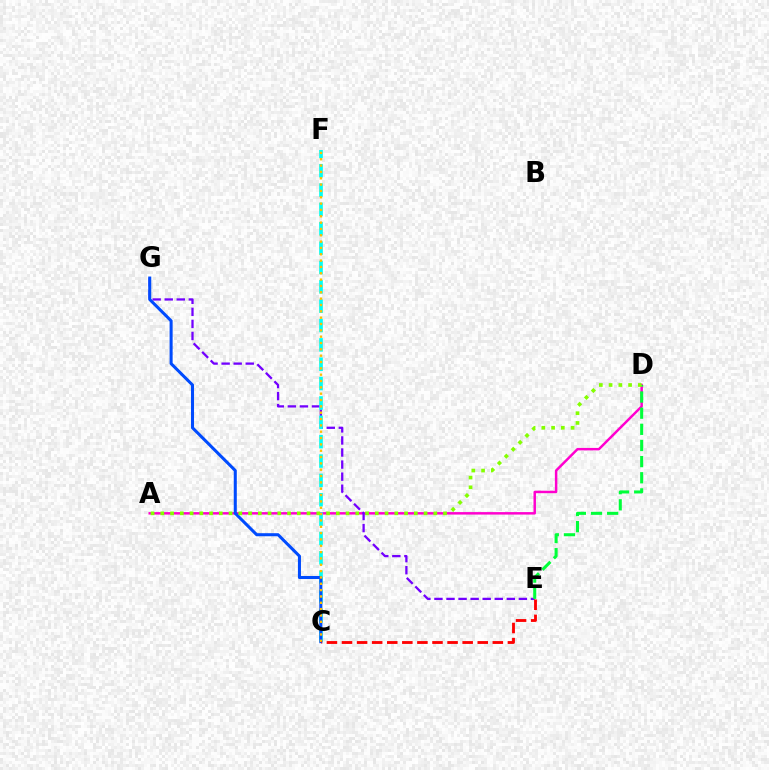{('A', 'D'): [{'color': '#ff00cf', 'line_style': 'solid', 'thickness': 1.78}, {'color': '#84ff00', 'line_style': 'dotted', 'thickness': 2.65}], ('E', 'G'): [{'color': '#7200ff', 'line_style': 'dashed', 'thickness': 1.64}], ('C', 'F'): [{'color': '#00fff6', 'line_style': 'dashed', 'thickness': 2.63}, {'color': '#ffbd00', 'line_style': 'dotted', 'thickness': 1.72}], ('C', 'G'): [{'color': '#004bff', 'line_style': 'solid', 'thickness': 2.19}], ('D', 'E'): [{'color': '#00ff39', 'line_style': 'dashed', 'thickness': 2.19}], ('C', 'E'): [{'color': '#ff0000', 'line_style': 'dashed', 'thickness': 2.05}]}